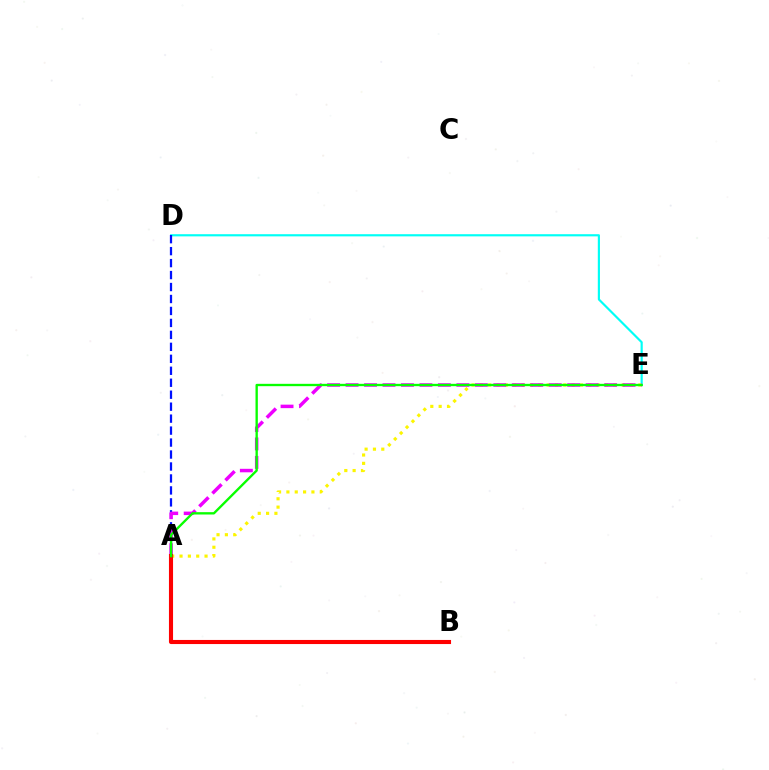{('D', 'E'): [{'color': '#00fff6', 'line_style': 'solid', 'thickness': 1.56}], ('A', 'D'): [{'color': '#0010ff', 'line_style': 'dashed', 'thickness': 1.63}], ('A', 'E'): [{'color': '#fcf500', 'line_style': 'dotted', 'thickness': 2.27}, {'color': '#ee00ff', 'line_style': 'dashed', 'thickness': 2.51}, {'color': '#08ff00', 'line_style': 'solid', 'thickness': 1.69}], ('A', 'B'): [{'color': '#ff0000', 'line_style': 'solid', 'thickness': 2.95}]}